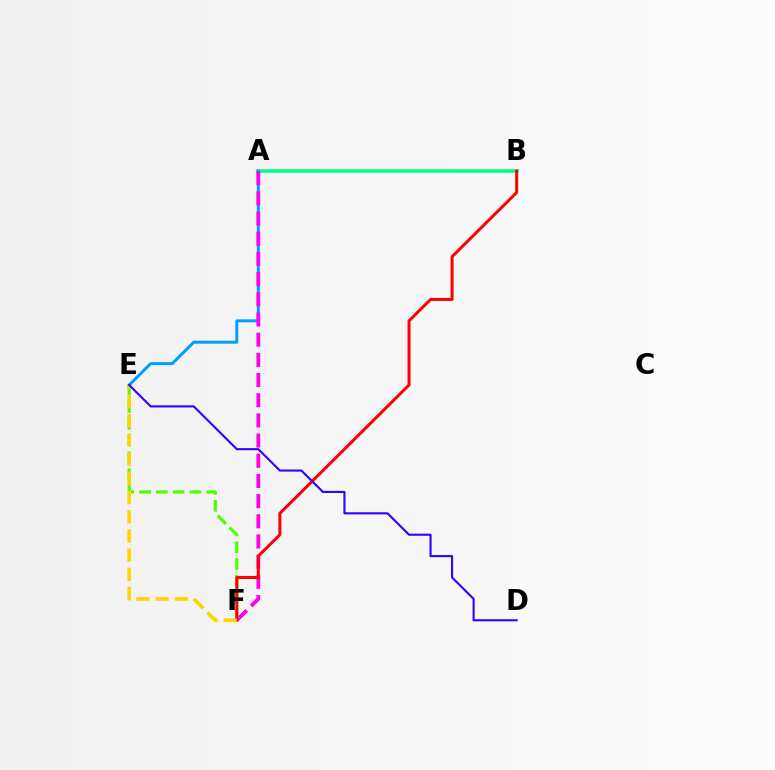{('A', 'B'): [{'color': '#00ff86', 'line_style': 'solid', 'thickness': 2.55}], ('A', 'E'): [{'color': '#009eff', 'line_style': 'solid', 'thickness': 2.13}], ('A', 'F'): [{'color': '#ff00ed', 'line_style': 'dashed', 'thickness': 2.74}], ('E', 'F'): [{'color': '#4fff00', 'line_style': 'dashed', 'thickness': 2.28}, {'color': '#ffd500', 'line_style': 'dashed', 'thickness': 2.61}], ('B', 'F'): [{'color': '#ff0000', 'line_style': 'solid', 'thickness': 2.15}], ('D', 'E'): [{'color': '#3700ff', 'line_style': 'solid', 'thickness': 1.53}]}